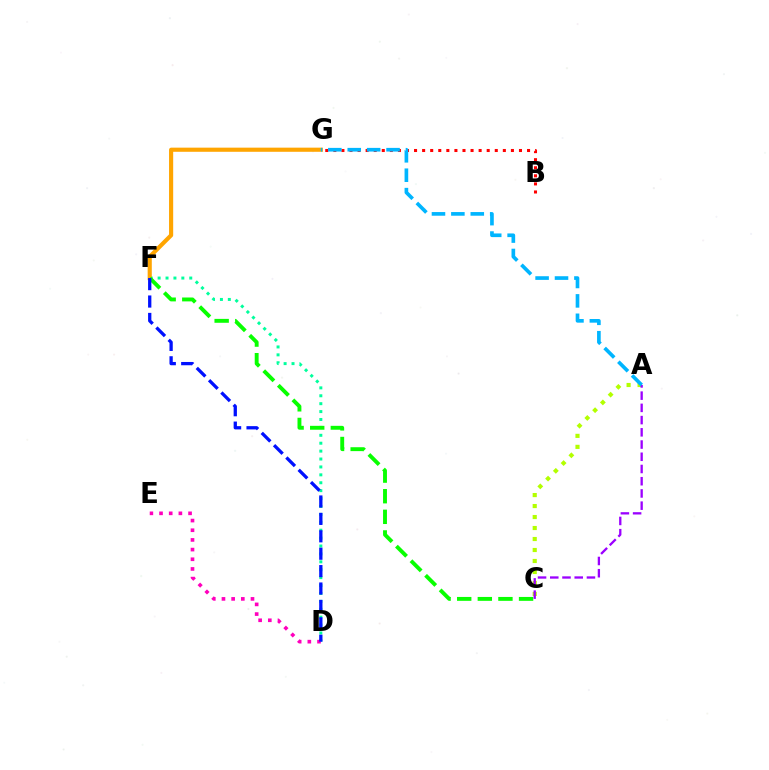{('D', 'F'): [{'color': '#00ff9d', 'line_style': 'dotted', 'thickness': 2.15}, {'color': '#0010ff', 'line_style': 'dashed', 'thickness': 2.36}], ('F', 'G'): [{'color': '#ffa500', 'line_style': 'solid', 'thickness': 2.98}], ('B', 'G'): [{'color': '#ff0000', 'line_style': 'dotted', 'thickness': 2.19}], ('D', 'E'): [{'color': '#ff00bd', 'line_style': 'dotted', 'thickness': 2.63}], ('A', 'C'): [{'color': '#b3ff00', 'line_style': 'dotted', 'thickness': 2.99}, {'color': '#9b00ff', 'line_style': 'dashed', 'thickness': 1.66}], ('C', 'F'): [{'color': '#08ff00', 'line_style': 'dashed', 'thickness': 2.8}], ('A', 'G'): [{'color': '#00b5ff', 'line_style': 'dashed', 'thickness': 2.64}]}